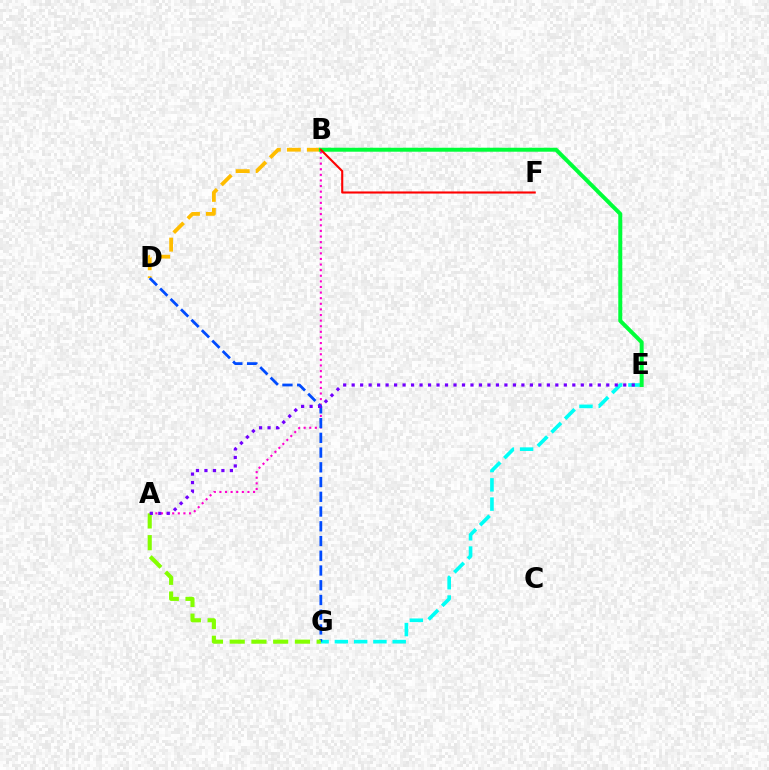{('A', 'B'): [{'color': '#ff00cf', 'line_style': 'dotted', 'thickness': 1.52}], ('E', 'G'): [{'color': '#00fff6', 'line_style': 'dashed', 'thickness': 2.62}], ('B', 'D'): [{'color': '#ffbd00', 'line_style': 'dashed', 'thickness': 2.72}], ('D', 'G'): [{'color': '#004bff', 'line_style': 'dashed', 'thickness': 2.0}], ('A', 'G'): [{'color': '#84ff00', 'line_style': 'dashed', 'thickness': 2.95}], ('A', 'E'): [{'color': '#7200ff', 'line_style': 'dotted', 'thickness': 2.31}], ('B', 'E'): [{'color': '#00ff39', 'line_style': 'solid', 'thickness': 2.86}], ('B', 'F'): [{'color': '#ff0000', 'line_style': 'solid', 'thickness': 1.51}]}